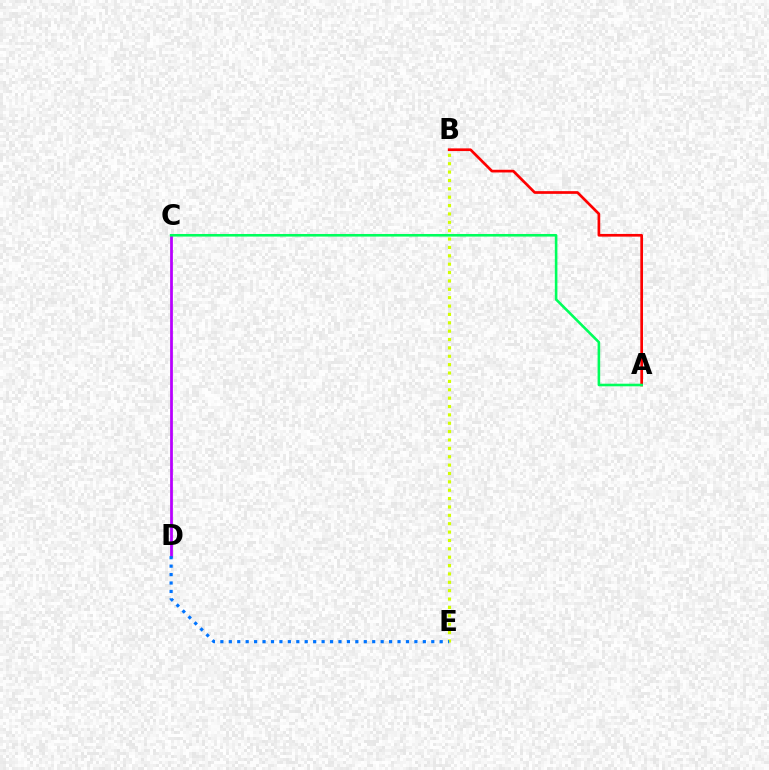{('A', 'B'): [{'color': '#ff0000', 'line_style': 'solid', 'thickness': 1.94}], ('C', 'D'): [{'color': '#b900ff', 'line_style': 'solid', 'thickness': 1.99}], ('B', 'E'): [{'color': '#d1ff00', 'line_style': 'dotted', 'thickness': 2.27}], ('A', 'C'): [{'color': '#00ff5c', 'line_style': 'solid', 'thickness': 1.87}], ('D', 'E'): [{'color': '#0074ff', 'line_style': 'dotted', 'thickness': 2.29}]}